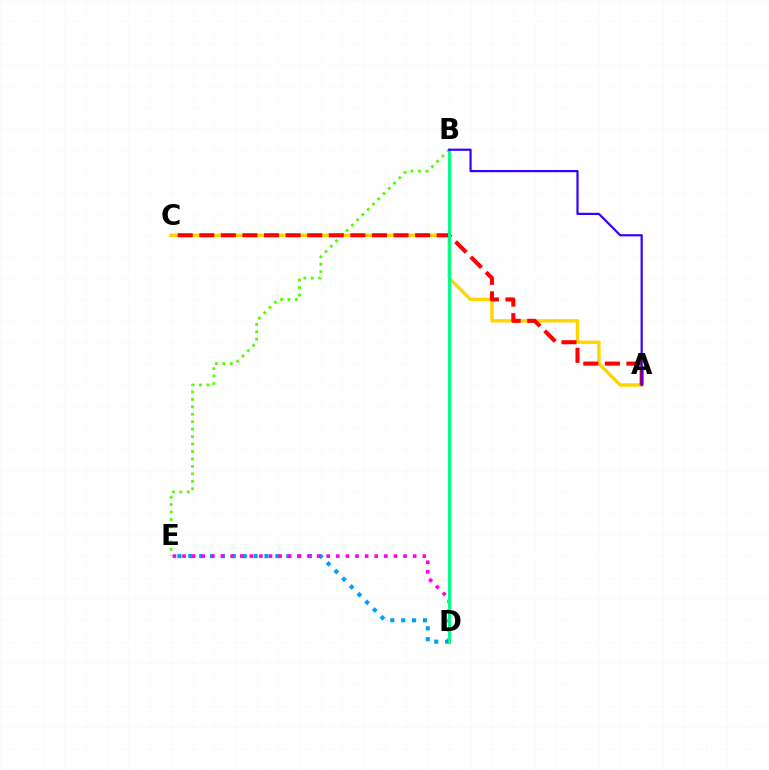{('B', 'E'): [{'color': '#4fff00', 'line_style': 'dotted', 'thickness': 2.02}], ('A', 'C'): [{'color': '#ffd500', 'line_style': 'solid', 'thickness': 2.44}, {'color': '#ff0000', 'line_style': 'dashed', 'thickness': 2.93}], ('D', 'E'): [{'color': '#009eff', 'line_style': 'dotted', 'thickness': 2.96}, {'color': '#ff00ed', 'line_style': 'dotted', 'thickness': 2.61}], ('B', 'D'): [{'color': '#00ff86', 'line_style': 'solid', 'thickness': 2.12}], ('A', 'B'): [{'color': '#3700ff', 'line_style': 'solid', 'thickness': 1.59}]}